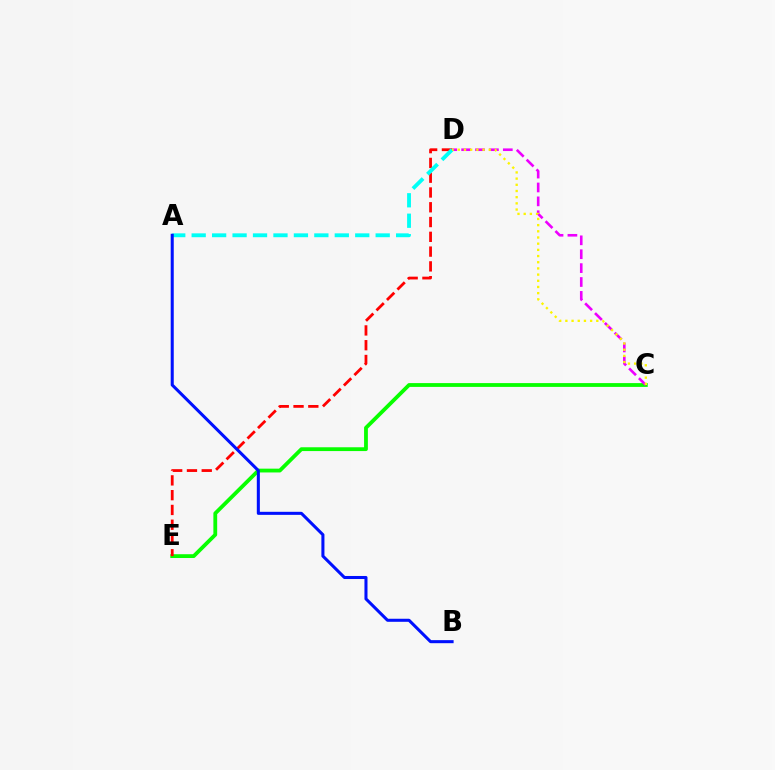{('C', 'E'): [{'color': '#08ff00', 'line_style': 'solid', 'thickness': 2.74}], ('C', 'D'): [{'color': '#ee00ff', 'line_style': 'dashed', 'thickness': 1.89}, {'color': '#fcf500', 'line_style': 'dotted', 'thickness': 1.68}], ('D', 'E'): [{'color': '#ff0000', 'line_style': 'dashed', 'thickness': 2.01}], ('A', 'D'): [{'color': '#00fff6', 'line_style': 'dashed', 'thickness': 2.78}], ('A', 'B'): [{'color': '#0010ff', 'line_style': 'solid', 'thickness': 2.2}]}